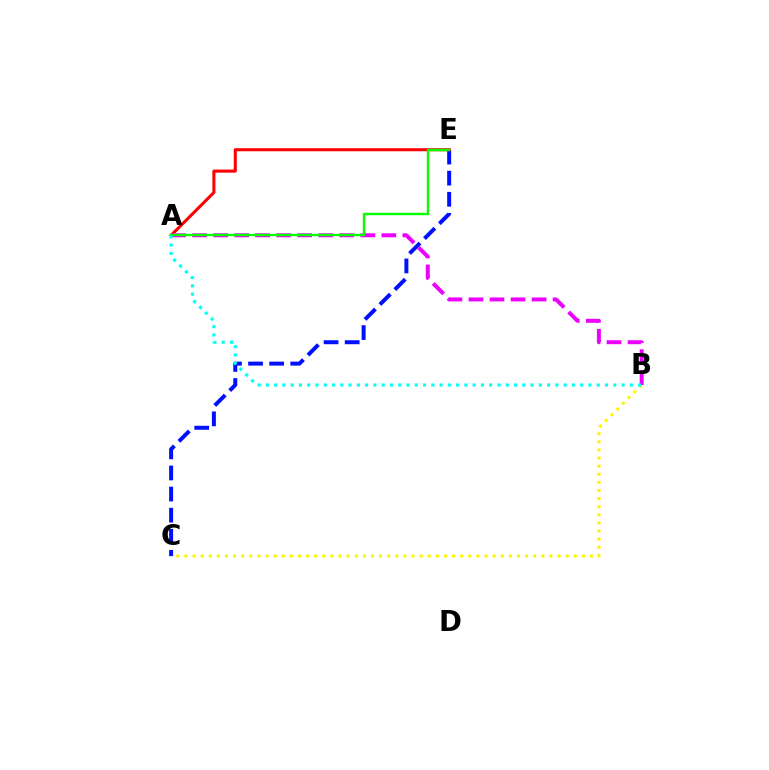{('C', 'E'): [{'color': '#0010ff', 'line_style': 'dashed', 'thickness': 2.87}], ('A', 'E'): [{'color': '#ff0000', 'line_style': 'solid', 'thickness': 2.2}, {'color': '#08ff00', 'line_style': 'solid', 'thickness': 1.74}], ('A', 'B'): [{'color': '#ee00ff', 'line_style': 'dashed', 'thickness': 2.86}, {'color': '#00fff6', 'line_style': 'dotted', 'thickness': 2.25}], ('B', 'C'): [{'color': '#fcf500', 'line_style': 'dotted', 'thickness': 2.2}]}